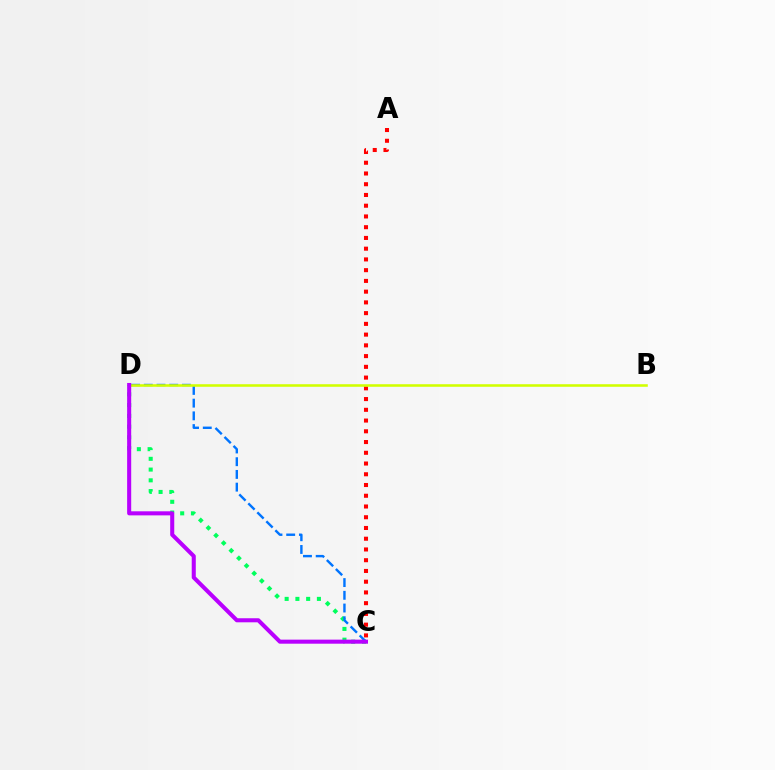{('C', 'D'): [{'color': '#00ff5c', 'line_style': 'dotted', 'thickness': 2.92}, {'color': '#0074ff', 'line_style': 'dashed', 'thickness': 1.73}, {'color': '#b900ff', 'line_style': 'solid', 'thickness': 2.92}], ('A', 'C'): [{'color': '#ff0000', 'line_style': 'dotted', 'thickness': 2.92}], ('B', 'D'): [{'color': '#d1ff00', 'line_style': 'solid', 'thickness': 1.84}]}